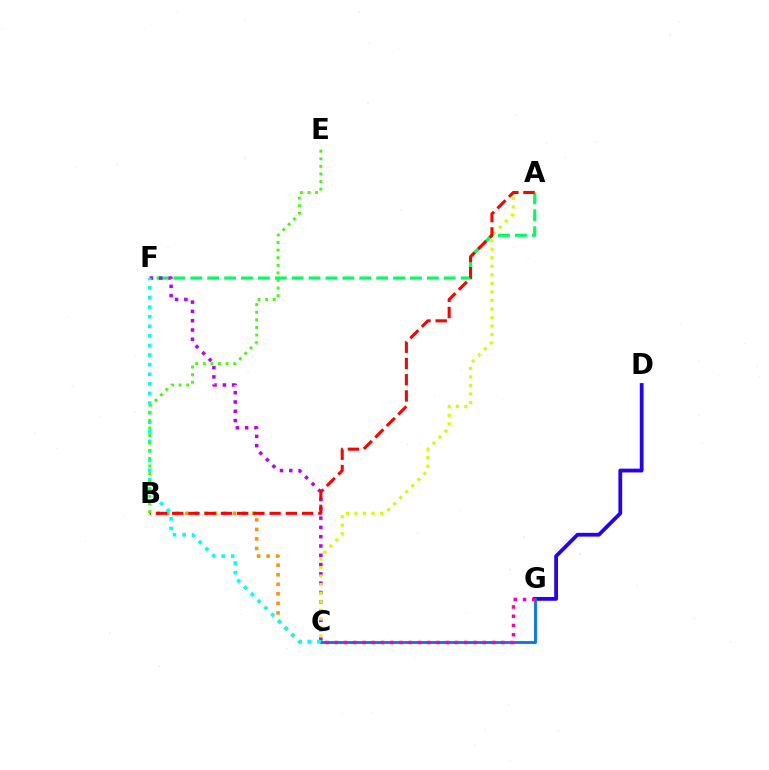{('D', 'G'): [{'color': '#2500ff', 'line_style': 'solid', 'thickness': 2.72}], ('C', 'G'): [{'color': '#0074ff', 'line_style': 'solid', 'thickness': 2.04}, {'color': '#ff00ac', 'line_style': 'dotted', 'thickness': 2.51}], ('A', 'F'): [{'color': '#00ff5c', 'line_style': 'dashed', 'thickness': 2.3}], ('C', 'F'): [{'color': '#b900ff', 'line_style': 'dotted', 'thickness': 2.53}, {'color': '#00fff6', 'line_style': 'dotted', 'thickness': 2.61}], ('B', 'C'): [{'color': '#ff9400', 'line_style': 'dotted', 'thickness': 2.59}], ('A', 'C'): [{'color': '#d1ff00', 'line_style': 'dotted', 'thickness': 2.32}], ('A', 'B'): [{'color': '#ff0000', 'line_style': 'dashed', 'thickness': 2.21}], ('B', 'E'): [{'color': '#3dff00', 'line_style': 'dotted', 'thickness': 2.06}]}